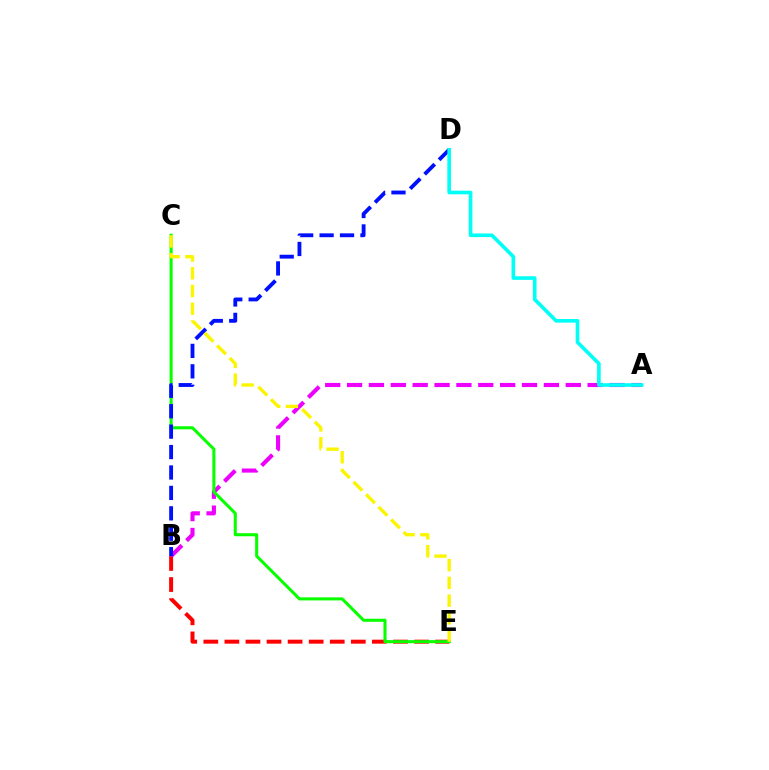{('B', 'E'): [{'color': '#ff0000', 'line_style': 'dashed', 'thickness': 2.86}], ('A', 'B'): [{'color': '#ee00ff', 'line_style': 'dashed', 'thickness': 2.97}], ('C', 'E'): [{'color': '#08ff00', 'line_style': 'solid', 'thickness': 2.2}, {'color': '#fcf500', 'line_style': 'dashed', 'thickness': 2.41}], ('B', 'D'): [{'color': '#0010ff', 'line_style': 'dashed', 'thickness': 2.77}], ('A', 'D'): [{'color': '#00fff6', 'line_style': 'solid', 'thickness': 2.62}]}